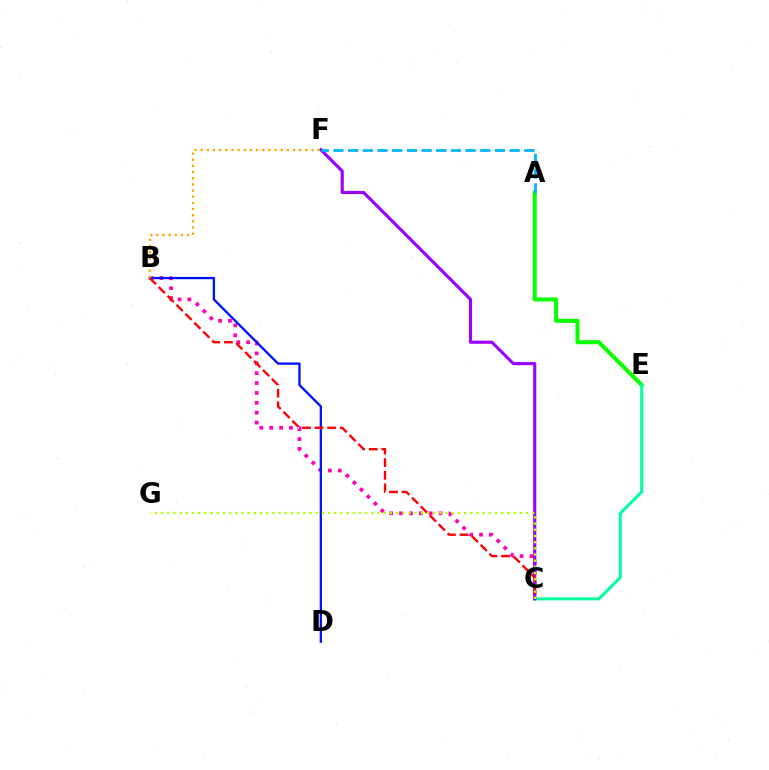{('A', 'E'): [{'color': '#08ff00', 'line_style': 'solid', 'thickness': 2.9}], ('B', 'C'): [{'color': '#ff00bd', 'line_style': 'dotted', 'thickness': 2.68}, {'color': '#ff0000', 'line_style': 'dashed', 'thickness': 1.71}], ('B', 'D'): [{'color': '#0010ff', 'line_style': 'solid', 'thickness': 1.65}], ('C', 'E'): [{'color': '#00ff9d', 'line_style': 'solid', 'thickness': 2.16}], ('C', 'F'): [{'color': '#9b00ff', 'line_style': 'solid', 'thickness': 2.25}], ('B', 'F'): [{'color': '#ffa500', 'line_style': 'dotted', 'thickness': 1.67}], ('C', 'G'): [{'color': '#b3ff00', 'line_style': 'dotted', 'thickness': 1.68}], ('A', 'F'): [{'color': '#00b5ff', 'line_style': 'dashed', 'thickness': 1.99}]}